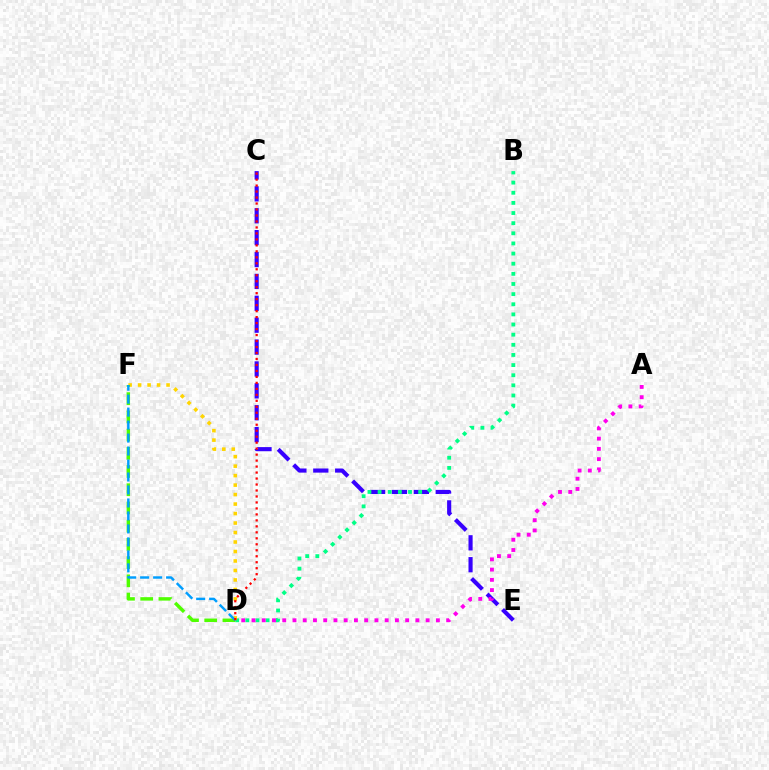{('C', 'E'): [{'color': '#3700ff', 'line_style': 'dashed', 'thickness': 2.97}], ('B', 'D'): [{'color': '#00ff86', 'line_style': 'dotted', 'thickness': 2.75}], ('D', 'F'): [{'color': '#ffd500', 'line_style': 'dotted', 'thickness': 2.58}, {'color': '#4fff00', 'line_style': 'dashed', 'thickness': 2.47}, {'color': '#009eff', 'line_style': 'dashed', 'thickness': 1.76}], ('C', 'D'): [{'color': '#ff0000', 'line_style': 'dotted', 'thickness': 1.62}], ('A', 'D'): [{'color': '#ff00ed', 'line_style': 'dotted', 'thickness': 2.78}]}